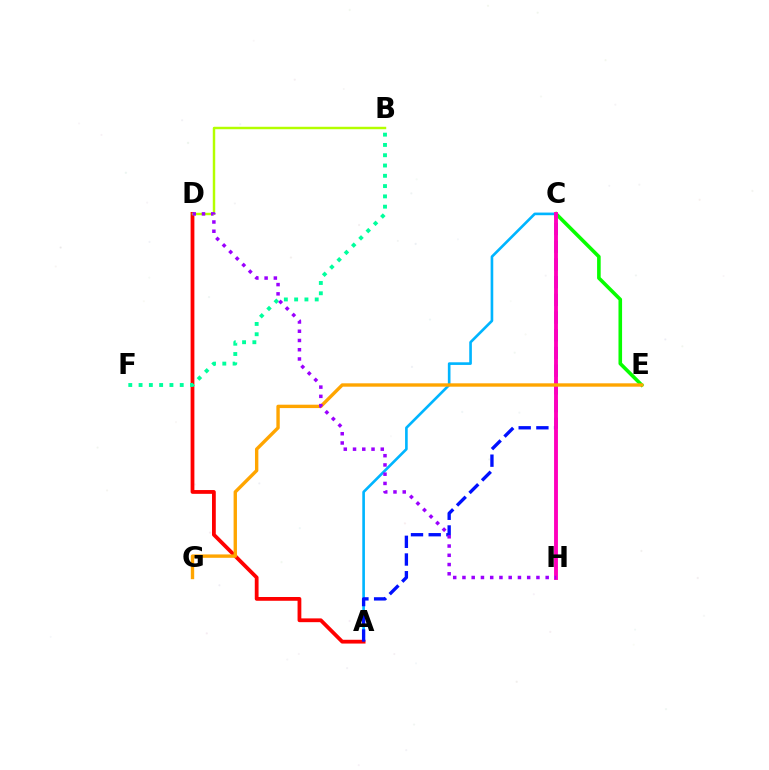{('C', 'E'): [{'color': '#08ff00', 'line_style': 'solid', 'thickness': 2.59}], ('A', 'C'): [{'color': '#00b5ff', 'line_style': 'solid', 'thickness': 1.9}, {'color': '#0010ff', 'line_style': 'dashed', 'thickness': 2.41}], ('A', 'D'): [{'color': '#ff0000', 'line_style': 'solid', 'thickness': 2.72}], ('B', 'D'): [{'color': '#b3ff00', 'line_style': 'solid', 'thickness': 1.76}], ('C', 'H'): [{'color': '#ff00bd', 'line_style': 'solid', 'thickness': 2.79}], ('E', 'G'): [{'color': '#ffa500', 'line_style': 'solid', 'thickness': 2.43}], ('B', 'F'): [{'color': '#00ff9d', 'line_style': 'dotted', 'thickness': 2.8}], ('D', 'H'): [{'color': '#9b00ff', 'line_style': 'dotted', 'thickness': 2.51}]}